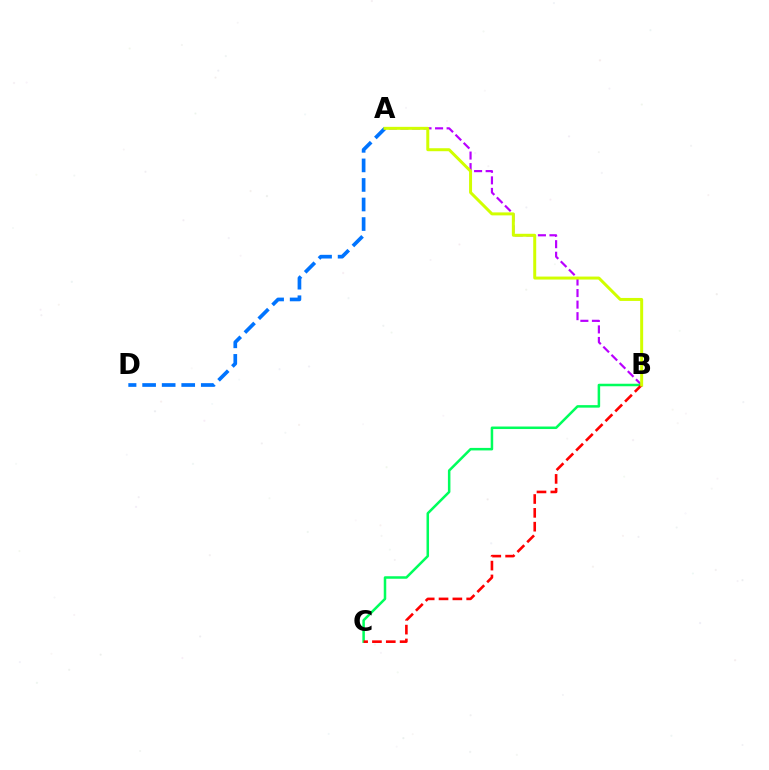{('A', 'B'): [{'color': '#b900ff', 'line_style': 'dashed', 'thickness': 1.57}, {'color': '#d1ff00', 'line_style': 'solid', 'thickness': 2.15}], ('B', 'C'): [{'color': '#00ff5c', 'line_style': 'solid', 'thickness': 1.81}, {'color': '#ff0000', 'line_style': 'dashed', 'thickness': 1.88}], ('A', 'D'): [{'color': '#0074ff', 'line_style': 'dashed', 'thickness': 2.66}]}